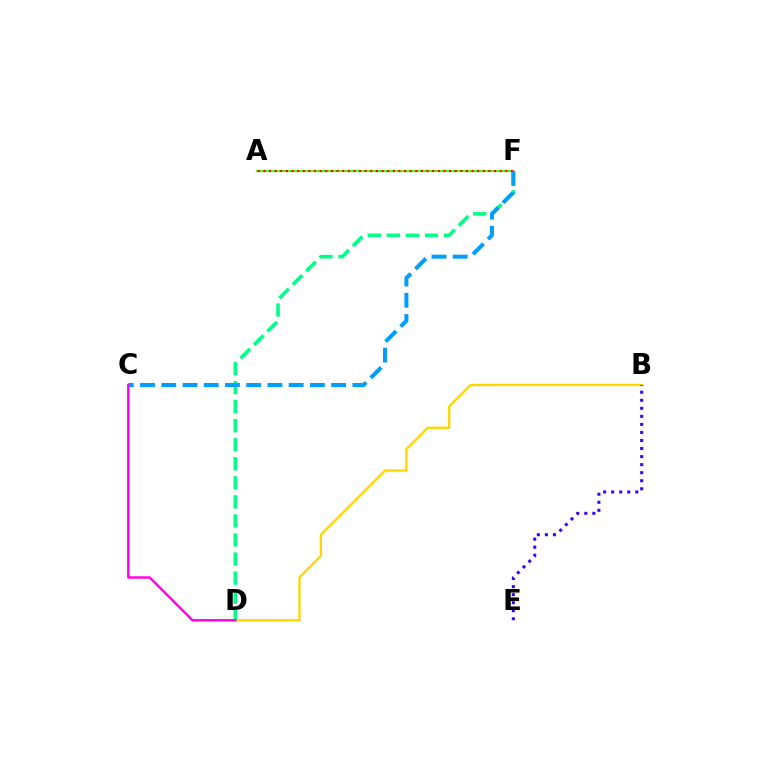{('A', 'F'): [{'color': '#4fff00', 'line_style': 'solid', 'thickness': 1.57}, {'color': '#ff0000', 'line_style': 'dotted', 'thickness': 1.53}], ('D', 'F'): [{'color': '#00ff86', 'line_style': 'dashed', 'thickness': 2.59}], ('B', 'D'): [{'color': '#ffd500', 'line_style': 'solid', 'thickness': 1.68}], ('B', 'E'): [{'color': '#3700ff', 'line_style': 'dotted', 'thickness': 2.19}], ('C', 'F'): [{'color': '#009eff', 'line_style': 'dashed', 'thickness': 2.88}], ('C', 'D'): [{'color': '#ff00ed', 'line_style': 'solid', 'thickness': 1.76}]}